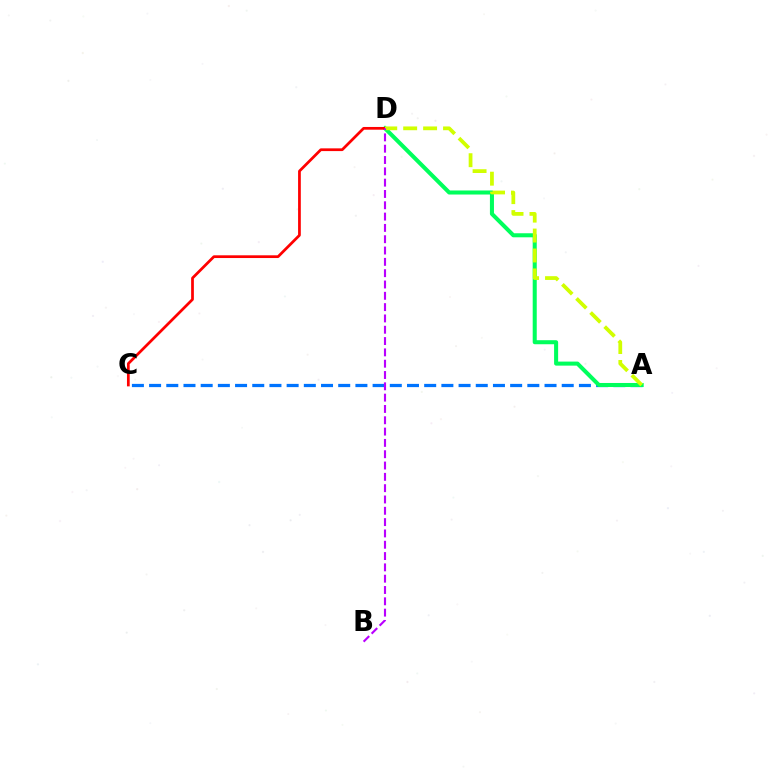{('A', 'C'): [{'color': '#0074ff', 'line_style': 'dashed', 'thickness': 2.34}], ('A', 'D'): [{'color': '#00ff5c', 'line_style': 'solid', 'thickness': 2.91}, {'color': '#d1ff00', 'line_style': 'dashed', 'thickness': 2.71}], ('C', 'D'): [{'color': '#ff0000', 'line_style': 'solid', 'thickness': 1.97}], ('B', 'D'): [{'color': '#b900ff', 'line_style': 'dashed', 'thickness': 1.54}]}